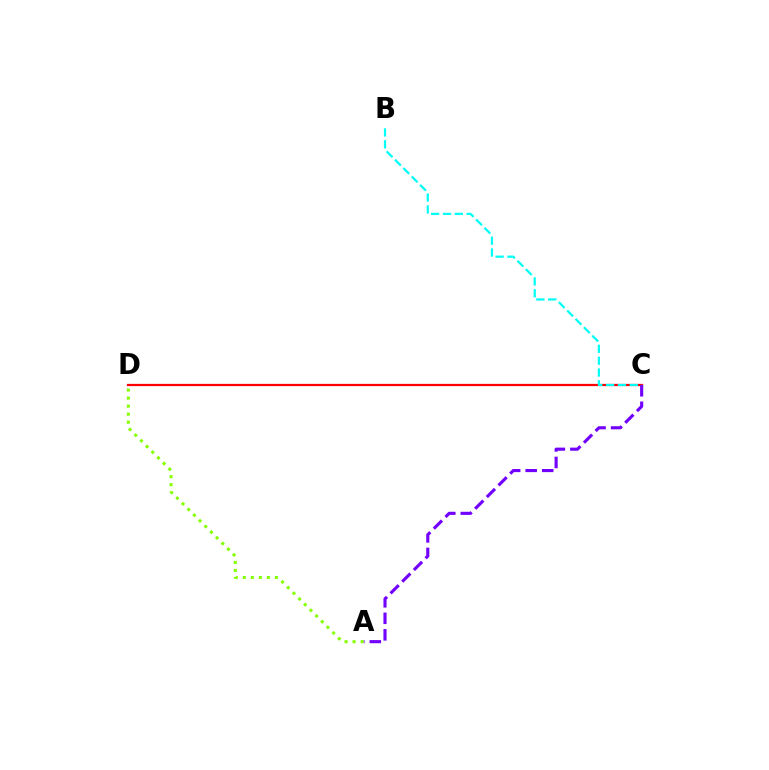{('C', 'D'): [{'color': '#ff0000', 'line_style': 'solid', 'thickness': 1.61}], ('A', 'C'): [{'color': '#7200ff', 'line_style': 'dashed', 'thickness': 2.24}], ('A', 'D'): [{'color': '#84ff00', 'line_style': 'dotted', 'thickness': 2.18}], ('B', 'C'): [{'color': '#00fff6', 'line_style': 'dashed', 'thickness': 1.61}]}